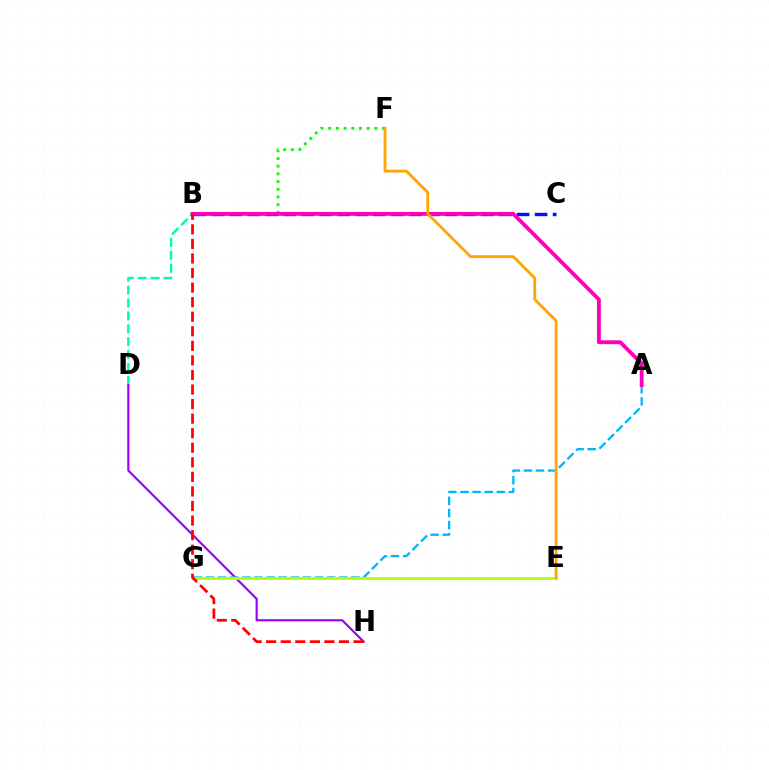{('B', 'D'): [{'color': '#00ff9d', 'line_style': 'dashed', 'thickness': 1.75}], ('D', 'H'): [{'color': '#9b00ff', 'line_style': 'solid', 'thickness': 1.56}], ('B', 'F'): [{'color': '#08ff00', 'line_style': 'dotted', 'thickness': 2.09}], ('B', 'C'): [{'color': '#0010ff', 'line_style': 'dashed', 'thickness': 2.44}], ('A', 'G'): [{'color': '#00b5ff', 'line_style': 'dashed', 'thickness': 1.65}], ('A', 'B'): [{'color': '#ff00bd', 'line_style': 'solid', 'thickness': 2.76}], ('E', 'G'): [{'color': '#b3ff00', 'line_style': 'solid', 'thickness': 2.07}], ('E', 'F'): [{'color': '#ffa500', 'line_style': 'solid', 'thickness': 2.01}], ('B', 'H'): [{'color': '#ff0000', 'line_style': 'dashed', 'thickness': 1.98}]}